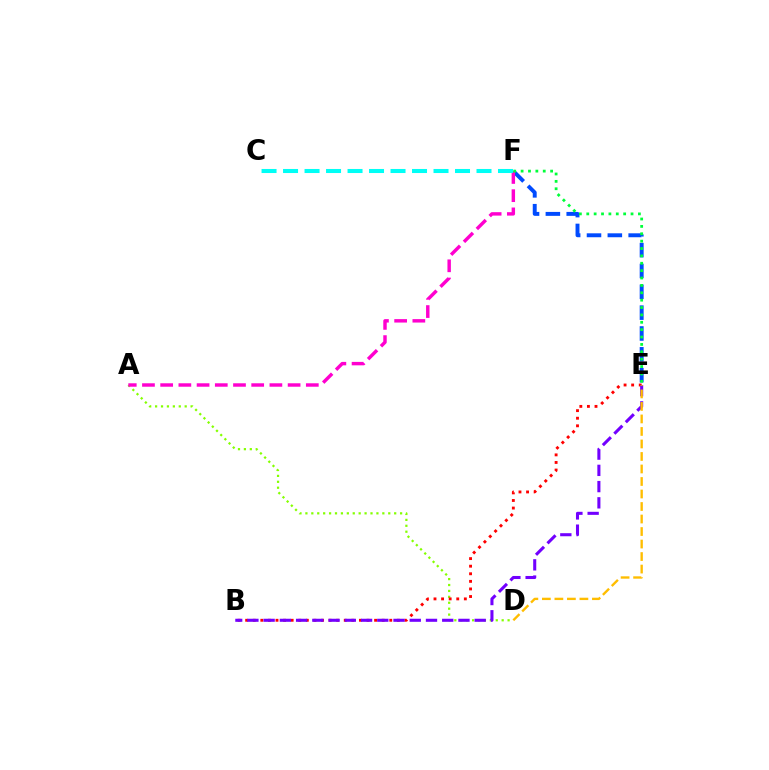{('A', 'D'): [{'color': '#84ff00', 'line_style': 'dotted', 'thickness': 1.61}], ('E', 'F'): [{'color': '#004bff', 'line_style': 'dashed', 'thickness': 2.83}, {'color': '#00ff39', 'line_style': 'dotted', 'thickness': 2.0}], ('A', 'F'): [{'color': '#ff00cf', 'line_style': 'dashed', 'thickness': 2.47}], ('C', 'F'): [{'color': '#00fff6', 'line_style': 'dashed', 'thickness': 2.92}], ('B', 'E'): [{'color': '#ff0000', 'line_style': 'dotted', 'thickness': 2.06}, {'color': '#7200ff', 'line_style': 'dashed', 'thickness': 2.21}], ('D', 'E'): [{'color': '#ffbd00', 'line_style': 'dashed', 'thickness': 1.7}]}